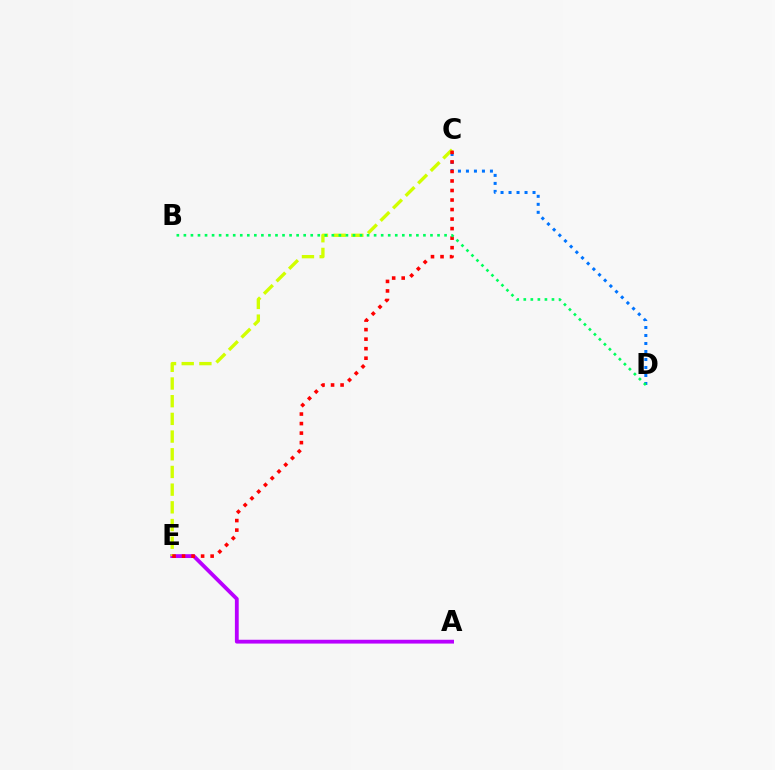{('A', 'E'): [{'color': '#b900ff', 'line_style': 'solid', 'thickness': 2.75}], ('C', 'D'): [{'color': '#0074ff', 'line_style': 'dotted', 'thickness': 2.17}], ('C', 'E'): [{'color': '#d1ff00', 'line_style': 'dashed', 'thickness': 2.4}, {'color': '#ff0000', 'line_style': 'dotted', 'thickness': 2.59}], ('B', 'D'): [{'color': '#00ff5c', 'line_style': 'dotted', 'thickness': 1.91}]}